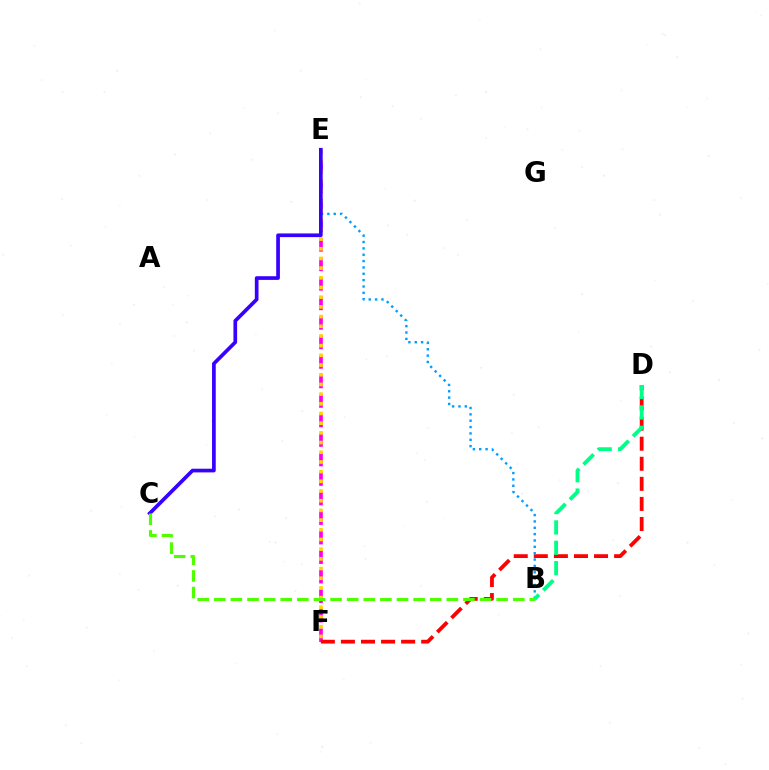{('E', 'F'): [{'color': '#ff00ed', 'line_style': 'dashed', 'thickness': 2.65}, {'color': '#ffd500', 'line_style': 'dotted', 'thickness': 2.63}], ('D', 'F'): [{'color': '#ff0000', 'line_style': 'dashed', 'thickness': 2.73}], ('B', 'E'): [{'color': '#009eff', 'line_style': 'dotted', 'thickness': 1.73}], ('C', 'E'): [{'color': '#3700ff', 'line_style': 'solid', 'thickness': 2.66}], ('B', 'C'): [{'color': '#4fff00', 'line_style': 'dashed', 'thickness': 2.26}], ('B', 'D'): [{'color': '#00ff86', 'line_style': 'dashed', 'thickness': 2.77}]}